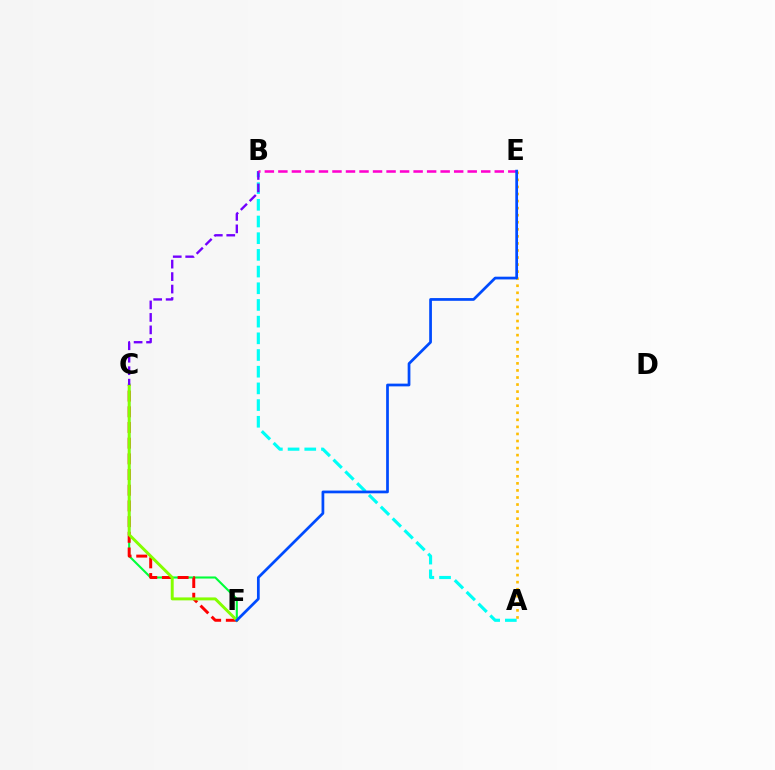{('C', 'F'): [{'color': '#00ff39', 'line_style': 'solid', 'thickness': 1.51}, {'color': '#ff0000', 'line_style': 'dashed', 'thickness': 2.13}, {'color': '#84ff00', 'line_style': 'solid', 'thickness': 2.12}], ('A', 'B'): [{'color': '#00fff6', 'line_style': 'dashed', 'thickness': 2.27}], ('A', 'E'): [{'color': '#ffbd00', 'line_style': 'dotted', 'thickness': 1.92}], ('B', 'C'): [{'color': '#7200ff', 'line_style': 'dashed', 'thickness': 1.69}], ('B', 'E'): [{'color': '#ff00cf', 'line_style': 'dashed', 'thickness': 1.84}], ('E', 'F'): [{'color': '#004bff', 'line_style': 'solid', 'thickness': 1.97}]}